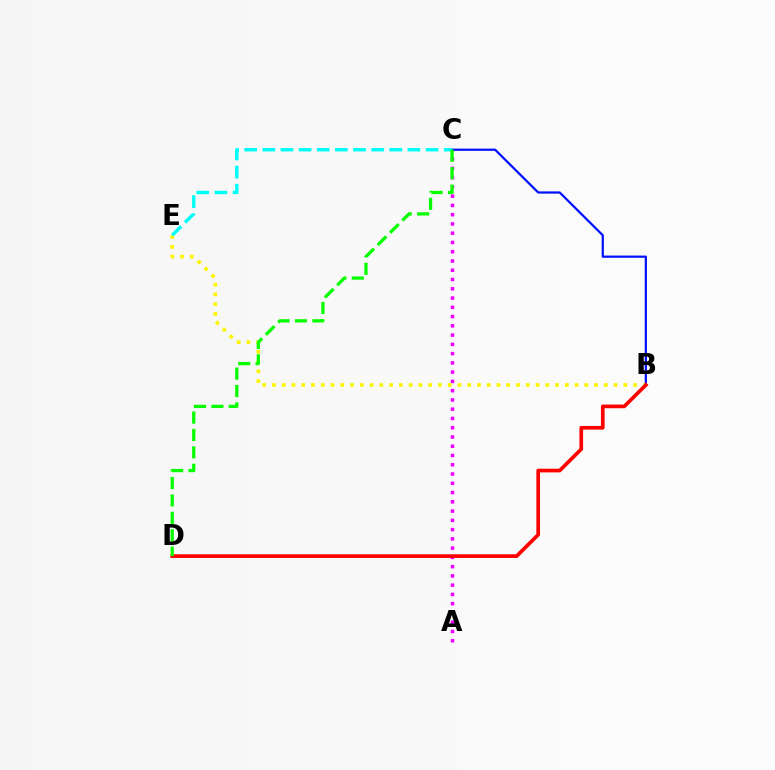{('A', 'C'): [{'color': '#ee00ff', 'line_style': 'dotted', 'thickness': 2.52}], ('B', 'E'): [{'color': '#fcf500', 'line_style': 'dotted', 'thickness': 2.65}], ('B', 'C'): [{'color': '#0010ff', 'line_style': 'solid', 'thickness': 1.6}], ('C', 'E'): [{'color': '#00fff6', 'line_style': 'dashed', 'thickness': 2.46}], ('B', 'D'): [{'color': '#ff0000', 'line_style': 'solid', 'thickness': 2.65}], ('C', 'D'): [{'color': '#08ff00', 'line_style': 'dashed', 'thickness': 2.36}]}